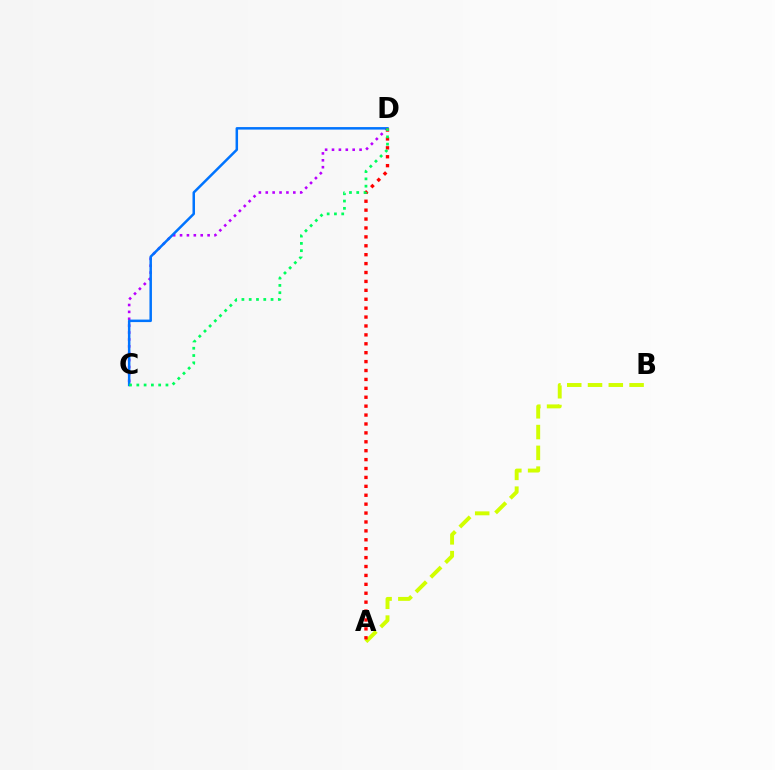{('A', 'B'): [{'color': '#d1ff00', 'line_style': 'dashed', 'thickness': 2.82}], ('C', 'D'): [{'color': '#b900ff', 'line_style': 'dotted', 'thickness': 1.87}, {'color': '#0074ff', 'line_style': 'solid', 'thickness': 1.8}, {'color': '#00ff5c', 'line_style': 'dotted', 'thickness': 1.98}], ('A', 'D'): [{'color': '#ff0000', 'line_style': 'dotted', 'thickness': 2.42}]}